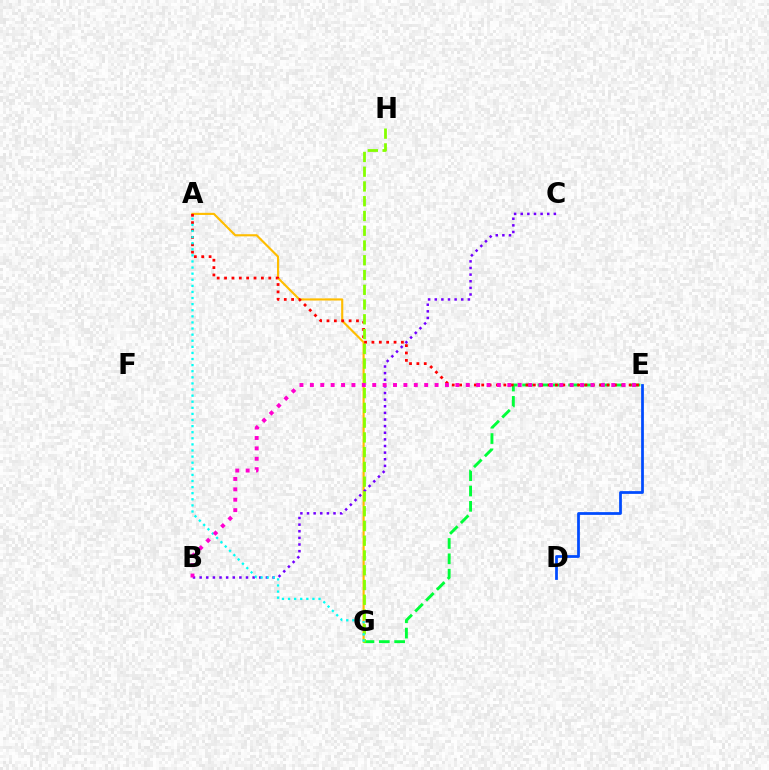{('E', 'G'): [{'color': '#00ff39', 'line_style': 'dashed', 'thickness': 2.08}], ('A', 'G'): [{'color': '#ffbd00', 'line_style': 'solid', 'thickness': 1.54}, {'color': '#00fff6', 'line_style': 'dotted', 'thickness': 1.66}], ('A', 'E'): [{'color': '#ff0000', 'line_style': 'dotted', 'thickness': 2.0}], ('B', 'C'): [{'color': '#7200ff', 'line_style': 'dotted', 'thickness': 1.8}], ('D', 'E'): [{'color': '#004bff', 'line_style': 'solid', 'thickness': 1.99}], ('G', 'H'): [{'color': '#84ff00', 'line_style': 'dashed', 'thickness': 2.01}], ('B', 'E'): [{'color': '#ff00cf', 'line_style': 'dotted', 'thickness': 2.82}]}